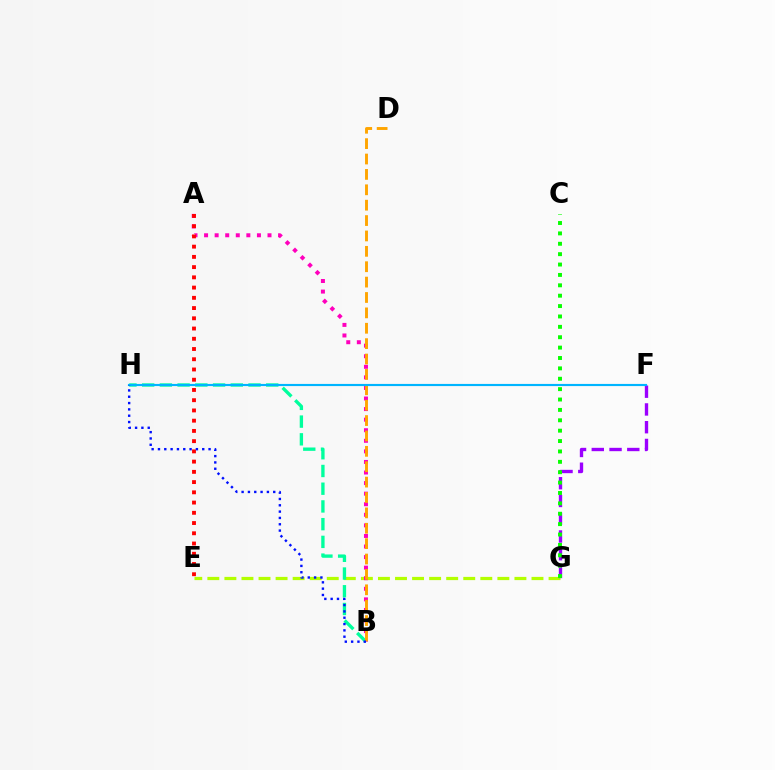{('E', 'G'): [{'color': '#b3ff00', 'line_style': 'dashed', 'thickness': 2.32}], ('A', 'B'): [{'color': '#ff00bd', 'line_style': 'dotted', 'thickness': 2.87}], ('B', 'H'): [{'color': '#00ff9d', 'line_style': 'dashed', 'thickness': 2.41}, {'color': '#0010ff', 'line_style': 'dotted', 'thickness': 1.72}], ('A', 'E'): [{'color': '#ff0000', 'line_style': 'dotted', 'thickness': 2.78}], ('B', 'D'): [{'color': '#ffa500', 'line_style': 'dashed', 'thickness': 2.09}], ('F', 'G'): [{'color': '#9b00ff', 'line_style': 'dashed', 'thickness': 2.41}], ('F', 'H'): [{'color': '#00b5ff', 'line_style': 'solid', 'thickness': 1.55}], ('C', 'G'): [{'color': '#08ff00', 'line_style': 'dotted', 'thickness': 2.82}]}